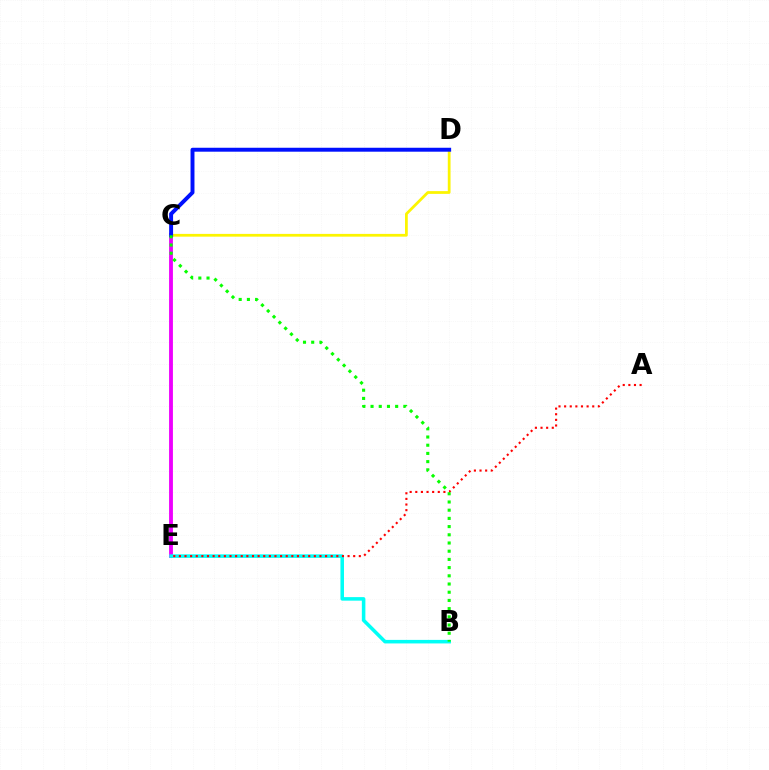{('C', 'D'): [{'color': '#fcf500', 'line_style': 'solid', 'thickness': 1.99}, {'color': '#0010ff', 'line_style': 'solid', 'thickness': 2.84}], ('C', 'E'): [{'color': '#ee00ff', 'line_style': 'solid', 'thickness': 2.77}], ('B', 'E'): [{'color': '#00fff6', 'line_style': 'solid', 'thickness': 2.55}], ('A', 'E'): [{'color': '#ff0000', 'line_style': 'dotted', 'thickness': 1.53}], ('B', 'C'): [{'color': '#08ff00', 'line_style': 'dotted', 'thickness': 2.23}]}